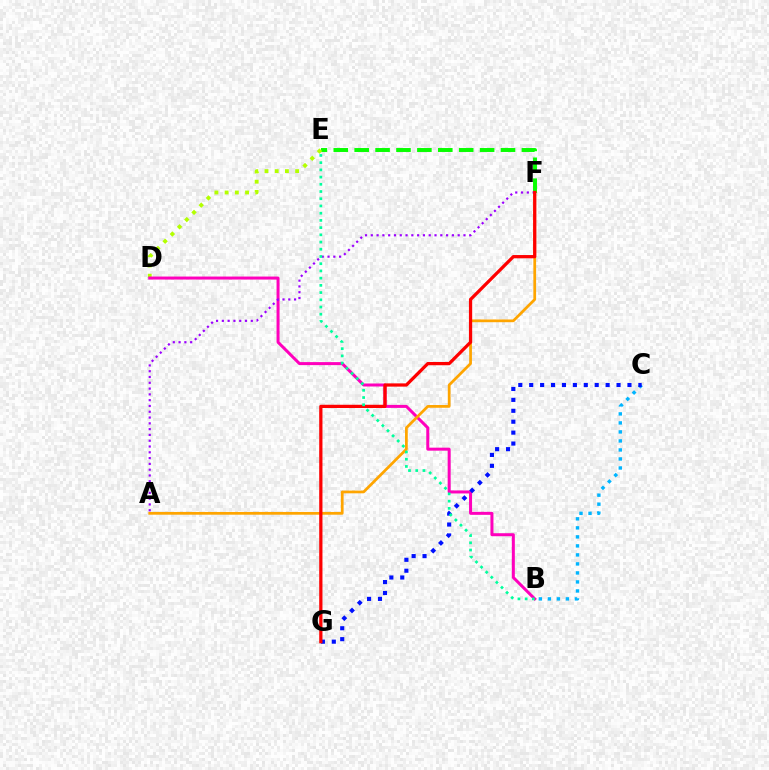{('E', 'F'): [{'color': '#08ff00', 'line_style': 'dashed', 'thickness': 2.84}], ('B', 'C'): [{'color': '#00b5ff', 'line_style': 'dotted', 'thickness': 2.45}], ('D', 'E'): [{'color': '#b3ff00', 'line_style': 'dotted', 'thickness': 2.77}], ('B', 'D'): [{'color': '#ff00bd', 'line_style': 'solid', 'thickness': 2.17}], ('C', 'G'): [{'color': '#0010ff', 'line_style': 'dotted', 'thickness': 2.97}], ('A', 'F'): [{'color': '#ffa500', 'line_style': 'solid', 'thickness': 1.97}, {'color': '#9b00ff', 'line_style': 'dotted', 'thickness': 1.57}], ('F', 'G'): [{'color': '#ff0000', 'line_style': 'solid', 'thickness': 2.34}], ('B', 'E'): [{'color': '#00ff9d', 'line_style': 'dotted', 'thickness': 1.96}]}